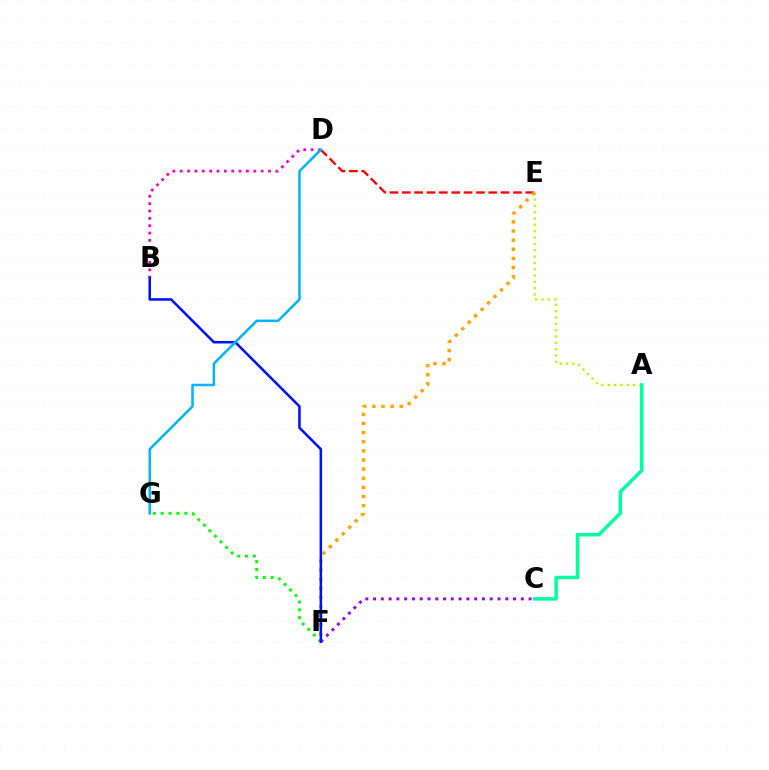{('A', 'E'): [{'color': '#b3ff00', 'line_style': 'dotted', 'thickness': 1.72}], ('F', 'G'): [{'color': '#08ff00', 'line_style': 'dotted', 'thickness': 2.13}], ('A', 'C'): [{'color': '#00ff9d', 'line_style': 'solid', 'thickness': 2.5}], ('C', 'F'): [{'color': '#9b00ff', 'line_style': 'dotted', 'thickness': 2.11}], ('D', 'E'): [{'color': '#ff0000', 'line_style': 'dashed', 'thickness': 1.68}], ('B', 'D'): [{'color': '#ff00bd', 'line_style': 'dotted', 'thickness': 2.0}], ('E', 'F'): [{'color': '#ffa500', 'line_style': 'dotted', 'thickness': 2.48}], ('B', 'F'): [{'color': '#0010ff', 'line_style': 'solid', 'thickness': 1.82}], ('D', 'G'): [{'color': '#00b5ff', 'line_style': 'solid', 'thickness': 1.8}]}